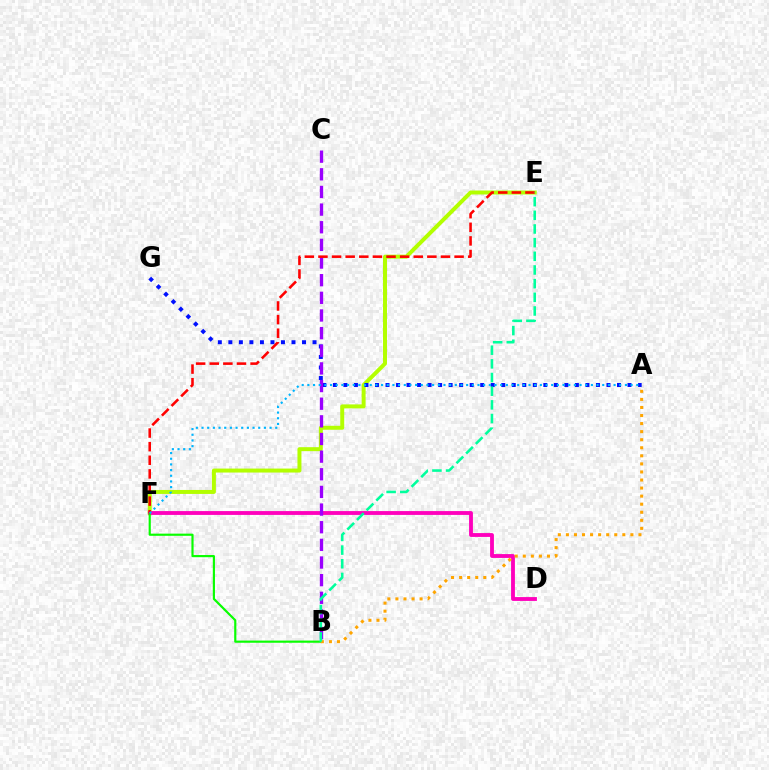{('E', 'F'): [{'color': '#b3ff00', 'line_style': 'solid', 'thickness': 2.86}, {'color': '#ff0000', 'line_style': 'dashed', 'thickness': 1.85}], ('D', 'F'): [{'color': '#ff00bd', 'line_style': 'solid', 'thickness': 2.76}], ('A', 'G'): [{'color': '#0010ff', 'line_style': 'dotted', 'thickness': 2.86}], ('B', 'F'): [{'color': '#08ff00', 'line_style': 'solid', 'thickness': 1.56}], ('B', 'C'): [{'color': '#9b00ff', 'line_style': 'dashed', 'thickness': 2.4}], ('A', 'B'): [{'color': '#ffa500', 'line_style': 'dotted', 'thickness': 2.19}], ('B', 'E'): [{'color': '#00ff9d', 'line_style': 'dashed', 'thickness': 1.86}], ('A', 'F'): [{'color': '#00b5ff', 'line_style': 'dotted', 'thickness': 1.54}]}